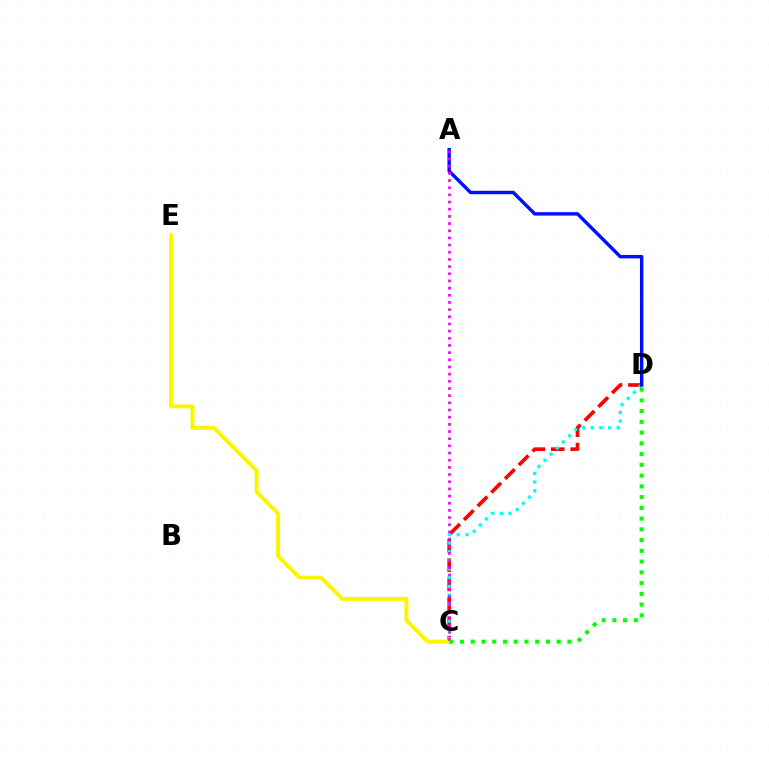{('C', 'D'): [{'color': '#ff0000', 'line_style': 'dashed', 'thickness': 2.63}, {'color': '#00fff6', 'line_style': 'dotted', 'thickness': 2.36}, {'color': '#08ff00', 'line_style': 'dotted', 'thickness': 2.92}], ('C', 'E'): [{'color': '#fcf500', 'line_style': 'solid', 'thickness': 2.85}], ('A', 'D'): [{'color': '#0010ff', 'line_style': 'solid', 'thickness': 2.46}], ('A', 'C'): [{'color': '#ee00ff', 'line_style': 'dotted', 'thickness': 1.95}]}